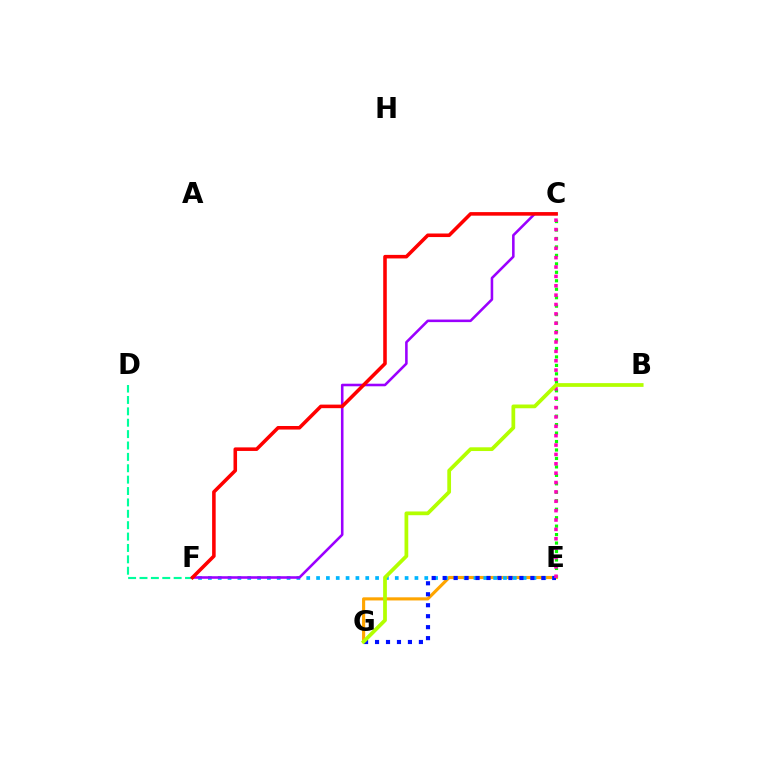{('C', 'E'): [{'color': '#08ff00', 'line_style': 'dotted', 'thickness': 2.3}, {'color': '#ff00bd', 'line_style': 'dotted', 'thickness': 2.55}], ('D', 'F'): [{'color': '#00ff9d', 'line_style': 'dashed', 'thickness': 1.55}], ('E', 'G'): [{'color': '#ffa500', 'line_style': 'solid', 'thickness': 2.25}, {'color': '#0010ff', 'line_style': 'dotted', 'thickness': 2.98}], ('E', 'F'): [{'color': '#00b5ff', 'line_style': 'dotted', 'thickness': 2.67}], ('C', 'F'): [{'color': '#9b00ff', 'line_style': 'solid', 'thickness': 1.85}, {'color': '#ff0000', 'line_style': 'solid', 'thickness': 2.56}], ('B', 'G'): [{'color': '#b3ff00', 'line_style': 'solid', 'thickness': 2.7}]}